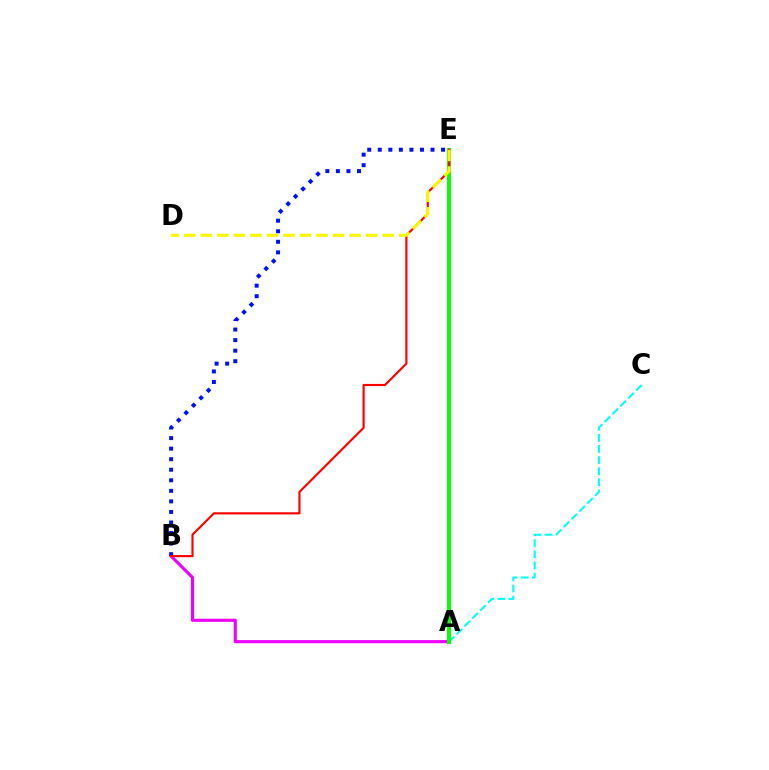{('A', 'B'): [{'color': '#ee00ff', 'line_style': 'solid', 'thickness': 2.24}], ('B', 'E'): [{'color': '#0010ff', 'line_style': 'dotted', 'thickness': 2.87}, {'color': '#ff0000', 'line_style': 'solid', 'thickness': 1.55}], ('A', 'C'): [{'color': '#00fff6', 'line_style': 'dashed', 'thickness': 1.51}], ('A', 'E'): [{'color': '#08ff00', 'line_style': 'solid', 'thickness': 2.85}], ('D', 'E'): [{'color': '#fcf500', 'line_style': 'dashed', 'thickness': 2.25}]}